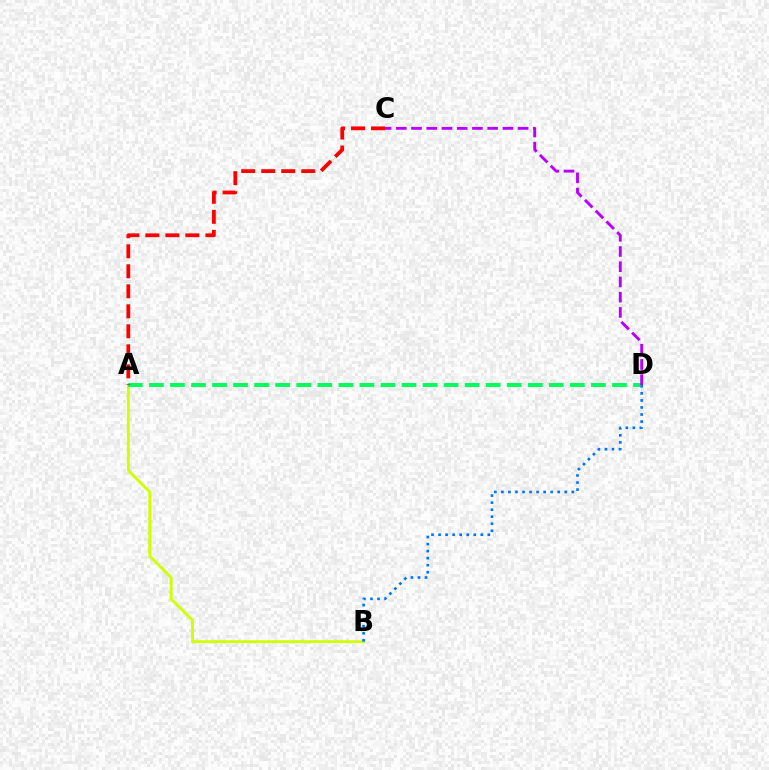{('A', 'B'): [{'color': '#d1ff00', 'line_style': 'solid', 'thickness': 2.06}], ('A', 'D'): [{'color': '#00ff5c', 'line_style': 'dashed', 'thickness': 2.86}], ('B', 'D'): [{'color': '#0074ff', 'line_style': 'dotted', 'thickness': 1.91}], ('C', 'D'): [{'color': '#b900ff', 'line_style': 'dashed', 'thickness': 2.07}], ('A', 'C'): [{'color': '#ff0000', 'line_style': 'dashed', 'thickness': 2.72}]}